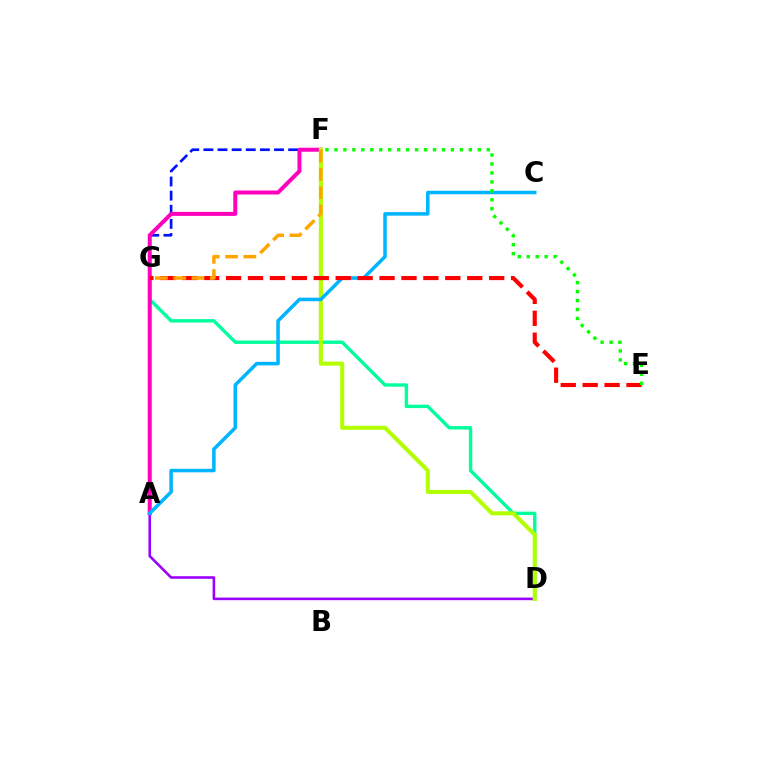{('F', 'G'): [{'color': '#0010ff', 'line_style': 'dashed', 'thickness': 1.92}, {'color': '#ffa500', 'line_style': 'dashed', 'thickness': 2.49}], ('D', 'G'): [{'color': '#00ff9d', 'line_style': 'solid', 'thickness': 2.44}], ('A', 'F'): [{'color': '#ff00bd', 'line_style': 'solid', 'thickness': 2.88}], ('A', 'D'): [{'color': '#9b00ff', 'line_style': 'solid', 'thickness': 1.85}], ('D', 'F'): [{'color': '#b3ff00', 'line_style': 'solid', 'thickness': 2.92}], ('A', 'C'): [{'color': '#00b5ff', 'line_style': 'solid', 'thickness': 2.53}], ('E', 'G'): [{'color': '#ff0000', 'line_style': 'dashed', 'thickness': 2.98}], ('E', 'F'): [{'color': '#08ff00', 'line_style': 'dotted', 'thickness': 2.43}]}